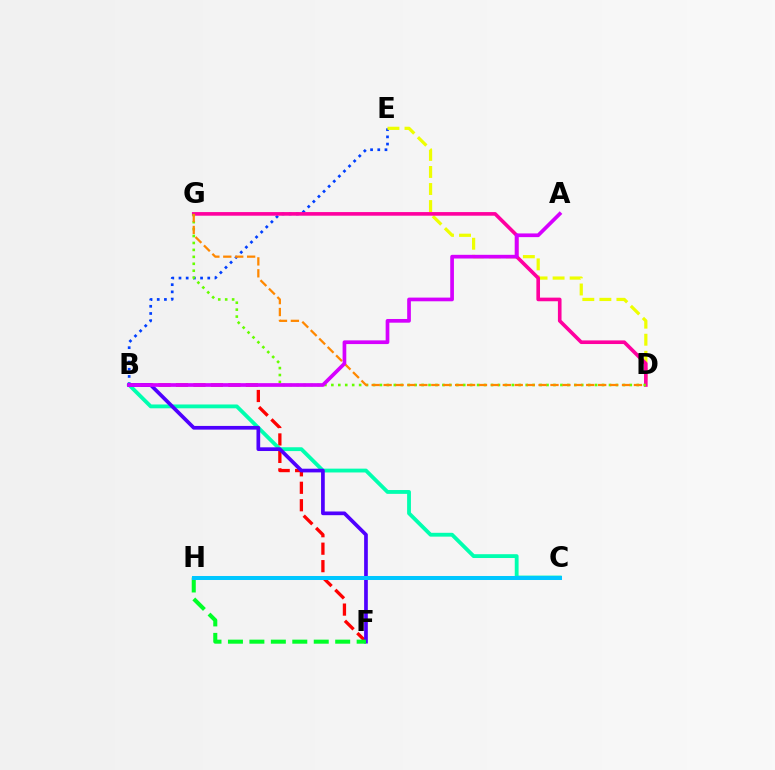{('B', 'E'): [{'color': '#003fff', 'line_style': 'dotted', 'thickness': 1.95}], ('D', 'E'): [{'color': '#eeff00', 'line_style': 'dashed', 'thickness': 2.32}], ('B', 'F'): [{'color': '#ff0000', 'line_style': 'dashed', 'thickness': 2.37}, {'color': '#4f00ff', 'line_style': 'solid', 'thickness': 2.66}], ('D', 'G'): [{'color': '#ff00a0', 'line_style': 'solid', 'thickness': 2.61}, {'color': '#66ff00', 'line_style': 'dotted', 'thickness': 1.89}, {'color': '#ff8800', 'line_style': 'dashed', 'thickness': 1.62}], ('B', 'C'): [{'color': '#00ffaf', 'line_style': 'solid', 'thickness': 2.76}], ('F', 'H'): [{'color': '#00ff27', 'line_style': 'dashed', 'thickness': 2.91}], ('A', 'B'): [{'color': '#d600ff', 'line_style': 'solid', 'thickness': 2.66}], ('C', 'H'): [{'color': '#00c7ff', 'line_style': 'solid', 'thickness': 2.89}]}